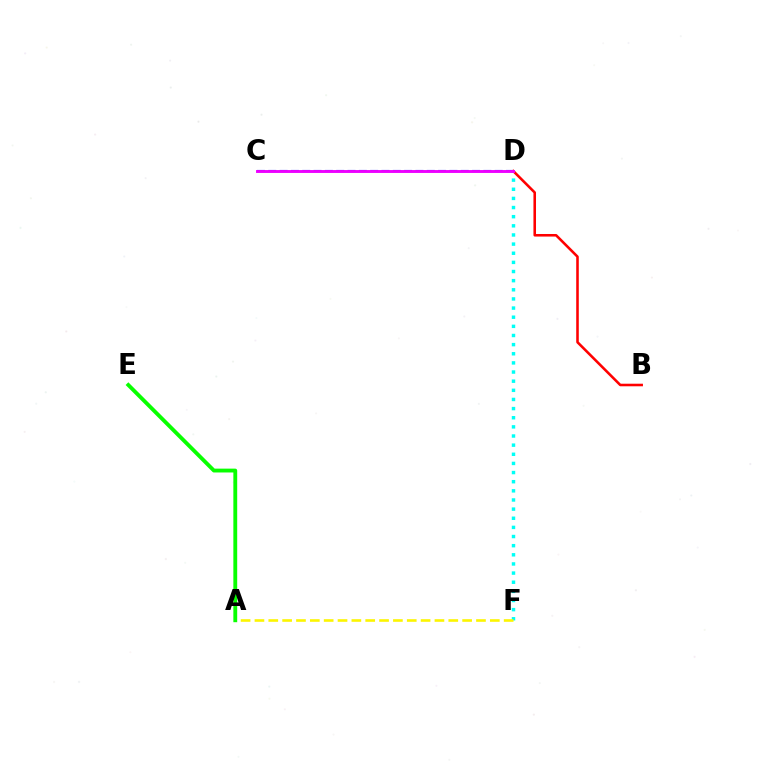{('C', 'D'): [{'color': '#0010ff', 'line_style': 'dashed', 'thickness': 1.54}, {'color': '#ee00ff', 'line_style': 'solid', 'thickness': 2.09}], ('D', 'F'): [{'color': '#00fff6', 'line_style': 'dotted', 'thickness': 2.48}], ('B', 'D'): [{'color': '#ff0000', 'line_style': 'solid', 'thickness': 1.85}], ('A', 'F'): [{'color': '#fcf500', 'line_style': 'dashed', 'thickness': 1.88}], ('A', 'E'): [{'color': '#08ff00', 'line_style': 'solid', 'thickness': 2.77}]}